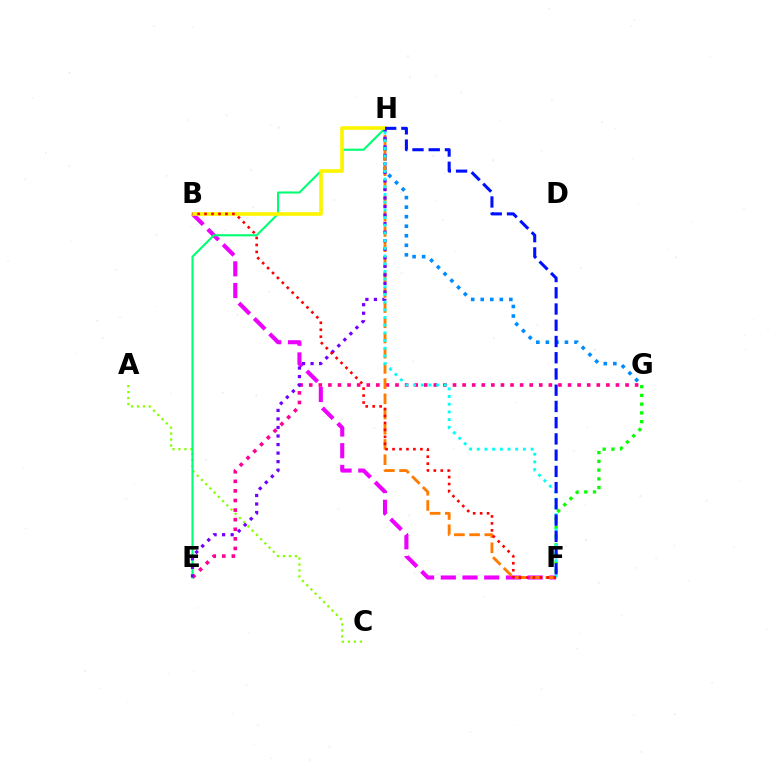{('E', 'G'): [{'color': '#ff0094', 'line_style': 'dotted', 'thickness': 2.6}], ('F', 'G'): [{'color': '#08ff00', 'line_style': 'dotted', 'thickness': 2.38}], ('A', 'C'): [{'color': '#84ff00', 'line_style': 'dotted', 'thickness': 1.62}], ('G', 'H'): [{'color': '#008cff', 'line_style': 'dotted', 'thickness': 2.59}], ('B', 'F'): [{'color': '#ee00ff', 'line_style': 'dashed', 'thickness': 2.95}, {'color': '#ff0000', 'line_style': 'dotted', 'thickness': 1.89}], ('F', 'H'): [{'color': '#ff7c00', 'line_style': 'dashed', 'thickness': 2.07}, {'color': '#00fff6', 'line_style': 'dotted', 'thickness': 2.09}, {'color': '#0010ff', 'line_style': 'dashed', 'thickness': 2.21}], ('E', 'H'): [{'color': '#00ff74', 'line_style': 'solid', 'thickness': 1.51}, {'color': '#7200ff', 'line_style': 'dotted', 'thickness': 2.32}], ('B', 'H'): [{'color': '#fcf500', 'line_style': 'solid', 'thickness': 2.62}]}